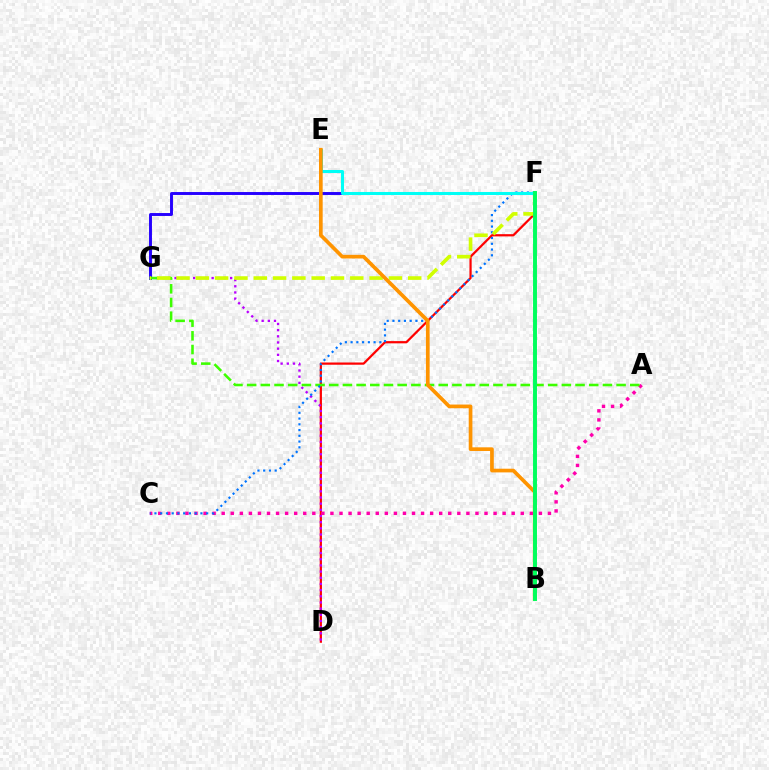{('D', 'F'): [{'color': '#ff0000', 'line_style': 'solid', 'thickness': 1.61}], ('D', 'G'): [{'color': '#b900ff', 'line_style': 'dotted', 'thickness': 1.68}], ('A', 'C'): [{'color': '#ff00ac', 'line_style': 'dotted', 'thickness': 2.46}], ('F', 'G'): [{'color': '#2500ff', 'line_style': 'solid', 'thickness': 2.1}, {'color': '#d1ff00', 'line_style': 'dashed', 'thickness': 2.62}], ('A', 'G'): [{'color': '#3dff00', 'line_style': 'dashed', 'thickness': 1.86}], ('C', 'F'): [{'color': '#0074ff', 'line_style': 'dotted', 'thickness': 1.56}], ('E', 'F'): [{'color': '#00fff6', 'line_style': 'solid', 'thickness': 2.18}], ('B', 'E'): [{'color': '#ff9400', 'line_style': 'solid', 'thickness': 2.65}], ('B', 'F'): [{'color': '#00ff5c', 'line_style': 'solid', 'thickness': 2.83}]}